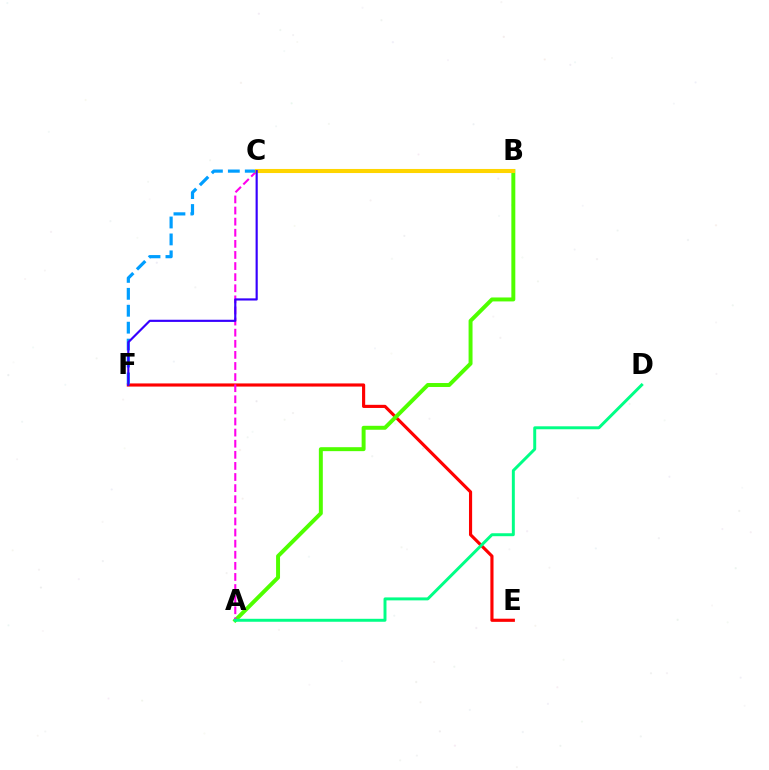{('E', 'F'): [{'color': '#ff0000', 'line_style': 'solid', 'thickness': 2.26}], ('A', 'B'): [{'color': '#4fff00', 'line_style': 'solid', 'thickness': 2.85}], ('A', 'C'): [{'color': '#ff00ed', 'line_style': 'dashed', 'thickness': 1.51}], ('A', 'D'): [{'color': '#00ff86', 'line_style': 'solid', 'thickness': 2.13}], ('C', 'F'): [{'color': '#009eff', 'line_style': 'dashed', 'thickness': 2.3}, {'color': '#3700ff', 'line_style': 'solid', 'thickness': 1.56}], ('B', 'C'): [{'color': '#ffd500', 'line_style': 'solid', 'thickness': 2.93}]}